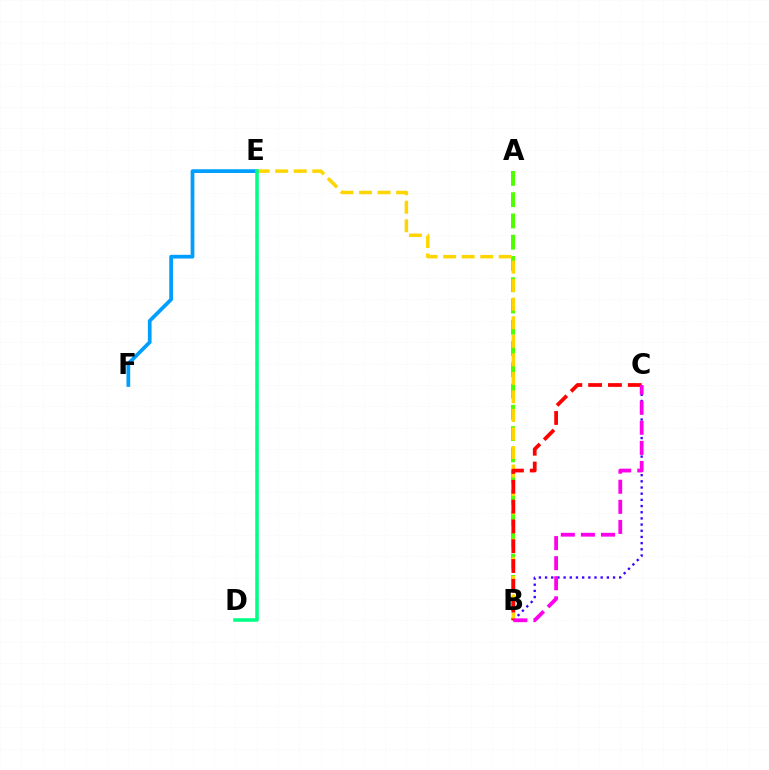{('B', 'C'): [{'color': '#3700ff', 'line_style': 'dotted', 'thickness': 1.68}, {'color': '#ff0000', 'line_style': 'dashed', 'thickness': 2.69}, {'color': '#ff00ed', 'line_style': 'dashed', 'thickness': 2.73}], ('A', 'B'): [{'color': '#4fff00', 'line_style': 'dashed', 'thickness': 2.89}], ('E', 'F'): [{'color': '#009eff', 'line_style': 'solid', 'thickness': 2.68}], ('B', 'E'): [{'color': '#ffd500', 'line_style': 'dashed', 'thickness': 2.52}], ('D', 'E'): [{'color': '#00ff86', 'line_style': 'solid', 'thickness': 2.55}]}